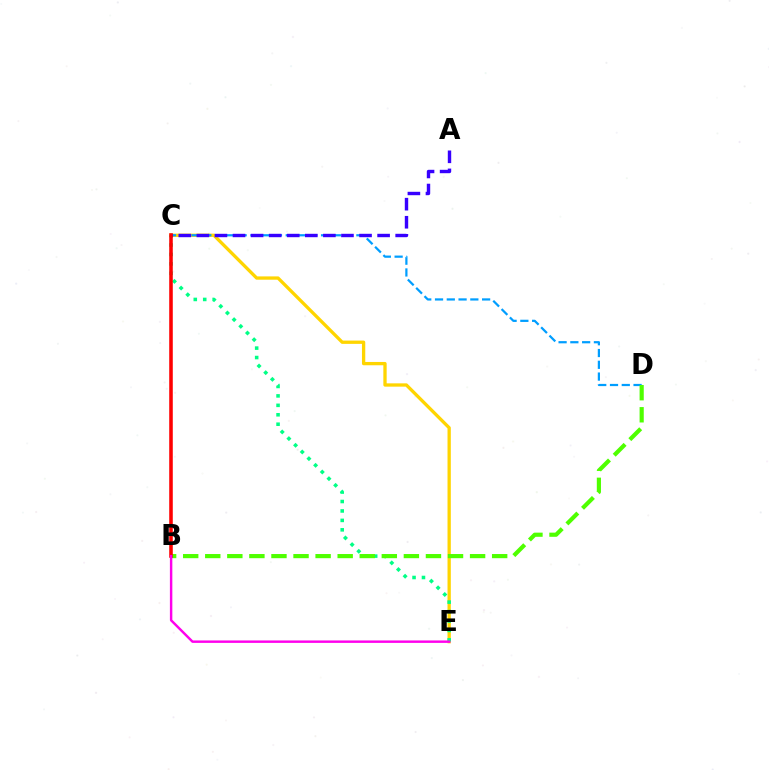{('C', 'E'): [{'color': '#ffd500', 'line_style': 'solid', 'thickness': 2.38}, {'color': '#00ff86', 'line_style': 'dotted', 'thickness': 2.57}], ('C', 'D'): [{'color': '#009eff', 'line_style': 'dashed', 'thickness': 1.6}], ('B', 'D'): [{'color': '#4fff00', 'line_style': 'dashed', 'thickness': 3.0}], ('A', 'C'): [{'color': '#3700ff', 'line_style': 'dashed', 'thickness': 2.46}], ('B', 'C'): [{'color': '#ff0000', 'line_style': 'solid', 'thickness': 2.57}], ('B', 'E'): [{'color': '#ff00ed', 'line_style': 'solid', 'thickness': 1.76}]}